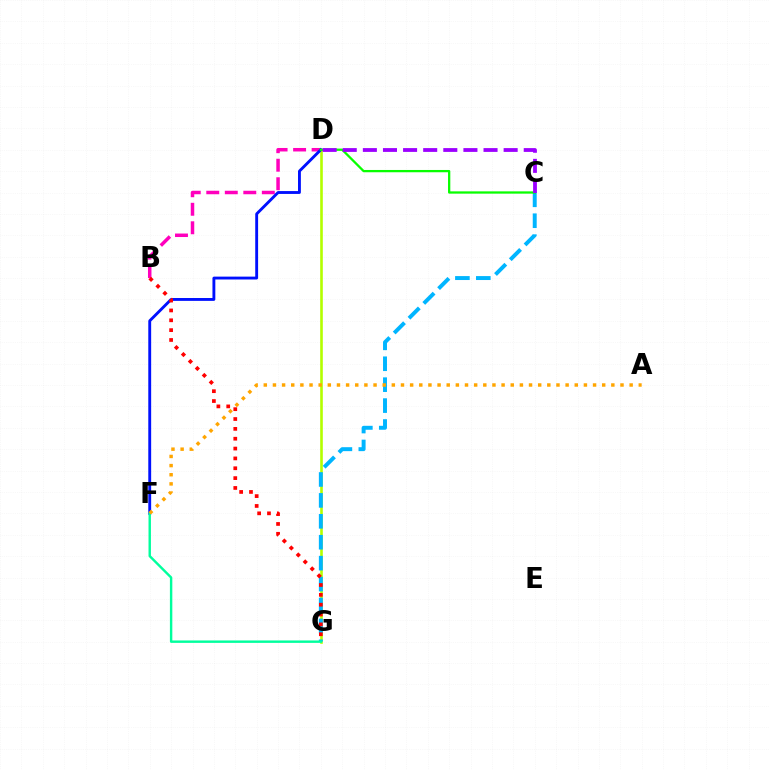{('D', 'G'): [{'color': '#b3ff00', 'line_style': 'solid', 'thickness': 1.89}], ('B', 'D'): [{'color': '#ff00bd', 'line_style': 'dashed', 'thickness': 2.52}], ('C', 'G'): [{'color': '#00b5ff', 'line_style': 'dashed', 'thickness': 2.84}], ('D', 'F'): [{'color': '#0010ff', 'line_style': 'solid', 'thickness': 2.07}], ('F', 'G'): [{'color': '#00ff9d', 'line_style': 'solid', 'thickness': 1.74}], ('A', 'F'): [{'color': '#ffa500', 'line_style': 'dotted', 'thickness': 2.48}], ('B', 'G'): [{'color': '#ff0000', 'line_style': 'dotted', 'thickness': 2.68}], ('C', 'D'): [{'color': '#08ff00', 'line_style': 'solid', 'thickness': 1.64}, {'color': '#9b00ff', 'line_style': 'dashed', 'thickness': 2.73}]}